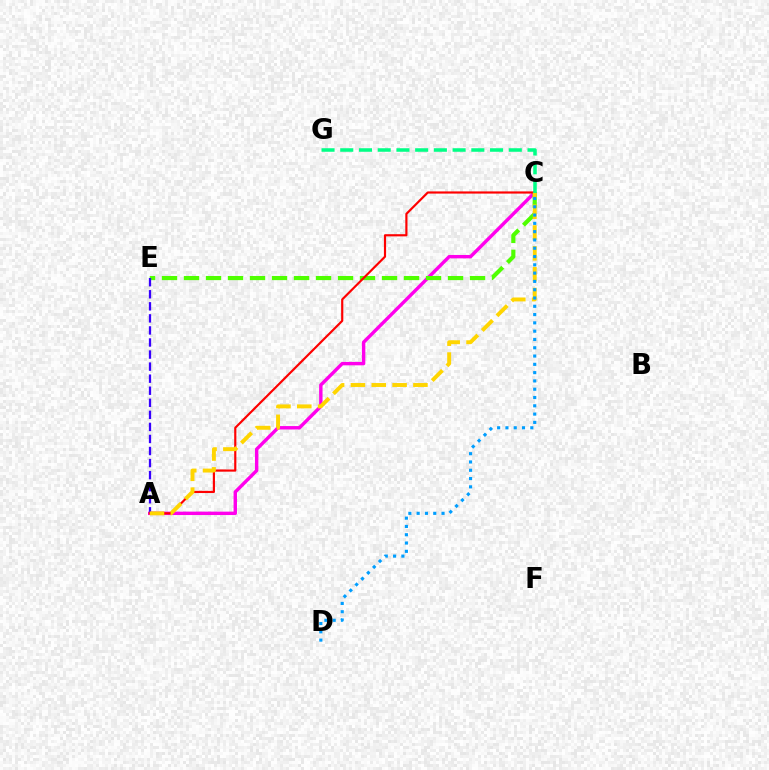{('A', 'C'): [{'color': '#ff00ed', 'line_style': 'solid', 'thickness': 2.46}, {'color': '#ff0000', 'line_style': 'solid', 'thickness': 1.57}, {'color': '#ffd500', 'line_style': 'dashed', 'thickness': 2.83}], ('C', 'E'): [{'color': '#4fff00', 'line_style': 'dashed', 'thickness': 2.99}], ('A', 'E'): [{'color': '#3700ff', 'line_style': 'dashed', 'thickness': 1.64}], ('C', 'D'): [{'color': '#009eff', 'line_style': 'dotted', 'thickness': 2.25}], ('C', 'G'): [{'color': '#00ff86', 'line_style': 'dashed', 'thickness': 2.54}]}